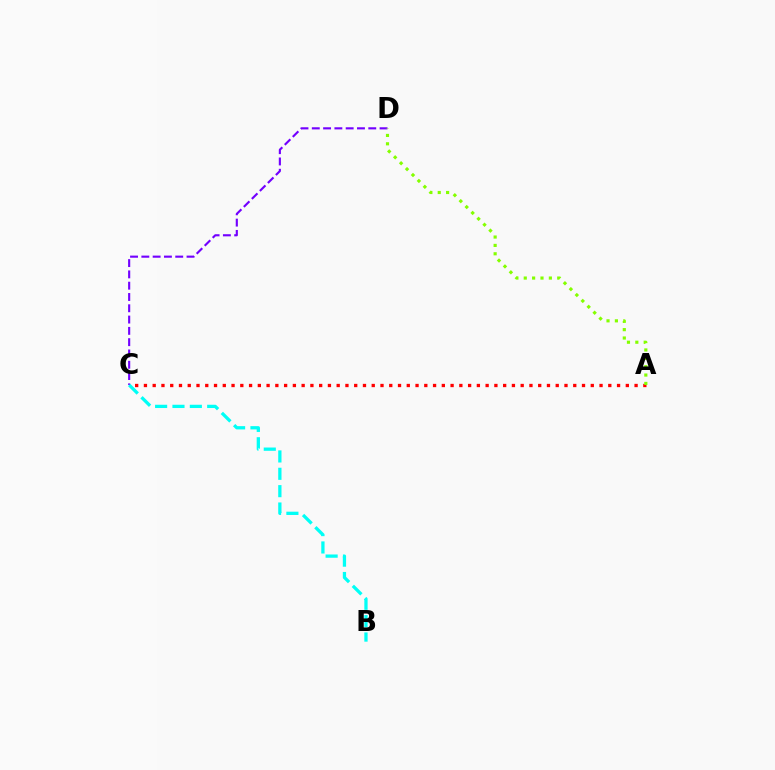{('A', 'C'): [{'color': '#ff0000', 'line_style': 'dotted', 'thickness': 2.38}], ('C', 'D'): [{'color': '#7200ff', 'line_style': 'dashed', 'thickness': 1.53}], ('B', 'C'): [{'color': '#00fff6', 'line_style': 'dashed', 'thickness': 2.36}], ('A', 'D'): [{'color': '#84ff00', 'line_style': 'dotted', 'thickness': 2.27}]}